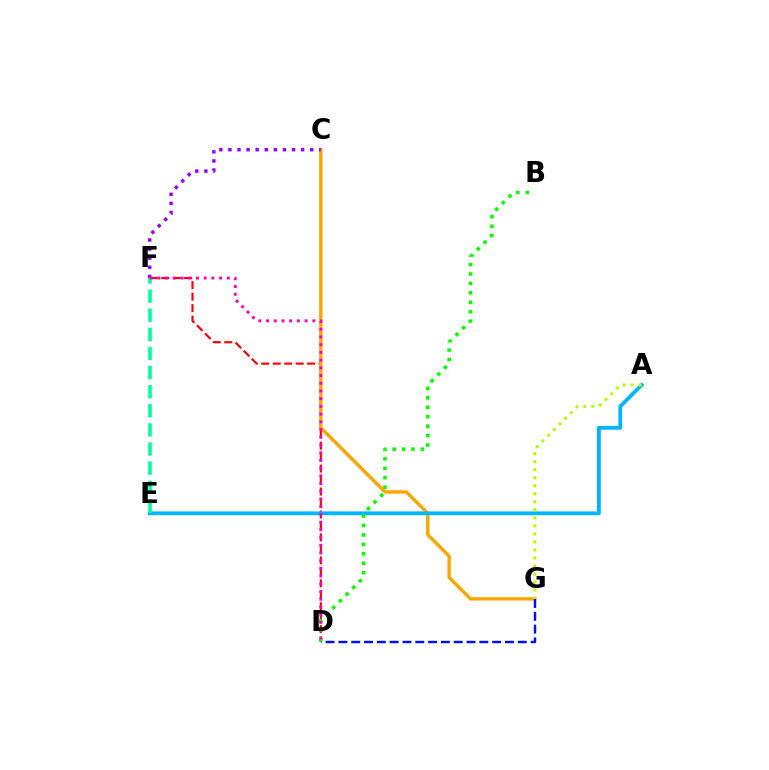{('D', 'F'): [{'color': '#ff0000', 'line_style': 'dashed', 'thickness': 1.56}, {'color': '#ff00bd', 'line_style': 'dotted', 'thickness': 2.1}], ('C', 'G'): [{'color': '#ffa500', 'line_style': 'solid', 'thickness': 2.43}], ('A', 'E'): [{'color': '#00b5ff', 'line_style': 'solid', 'thickness': 2.74}], ('C', 'F'): [{'color': '#9b00ff', 'line_style': 'dotted', 'thickness': 2.47}], ('D', 'G'): [{'color': '#0010ff', 'line_style': 'dashed', 'thickness': 1.74}], ('B', 'D'): [{'color': '#08ff00', 'line_style': 'dotted', 'thickness': 2.56}], ('E', 'F'): [{'color': '#00ff9d', 'line_style': 'dashed', 'thickness': 2.6}], ('A', 'G'): [{'color': '#b3ff00', 'line_style': 'dotted', 'thickness': 2.18}]}